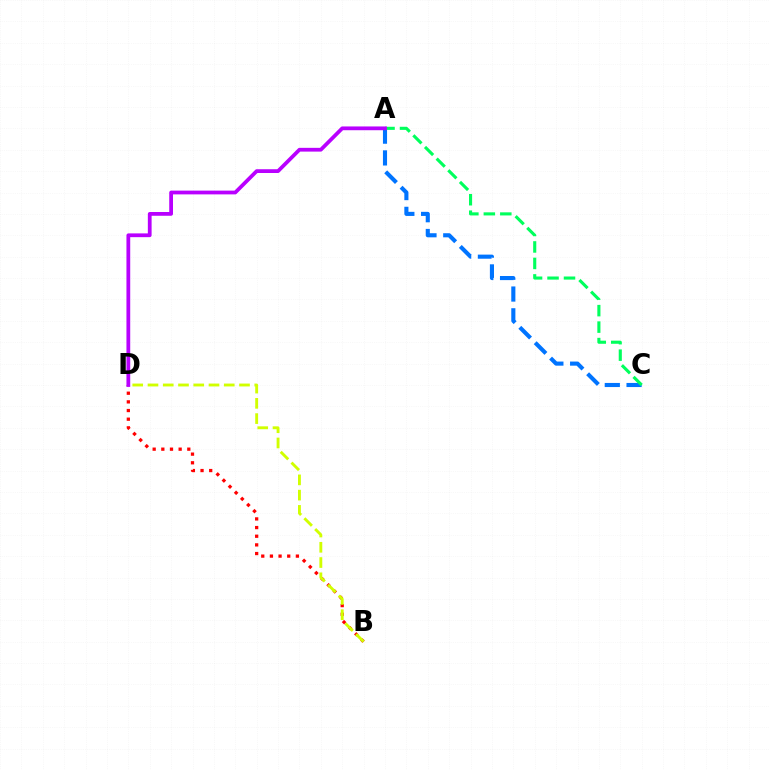{('B', 'D'): [{'color': '#ff0000', 'line_style': 'dotted', 'thickness': 2.35}, {'color': '#d1ff00', 'line_style': 'dashed', 'thickness': 2.07}], ('A', 'C'): [{'color': '#0074ff', 'line_style': 'dashed', 'thickness': 2.96}, {'color': '#00ff5c', 'line_style': 'dashed', 'thickness': 2.24}], ('A', 'D'): [{'color': '#b900ff', 'line_style': 'solid', 'thickness': 2.71}]}